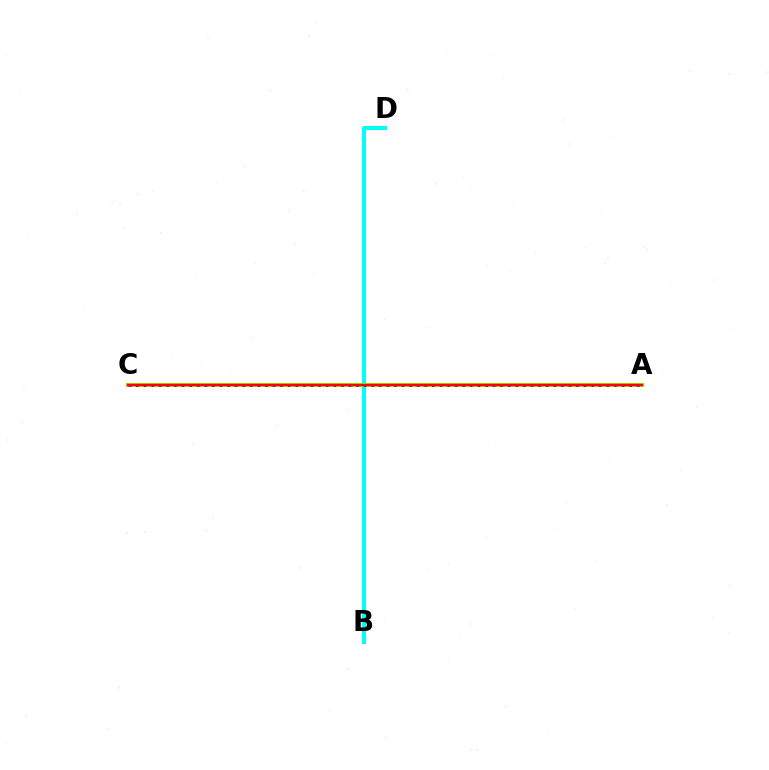{('B', 'D'): [{'color': '#00fff6', 'line_style': 'solid', 'thickness': 2.88}], ('A', 'C'): [{'color': '#84ff00', 'line_style': 'solid', 'thickness': 2.94}, {'color': '#7200ff', 'line_style': 'dotted', 'thickness': 2.06}, {'color': '#ff0000', 'line_style': 'solid', 'thickness': 1.76}]}